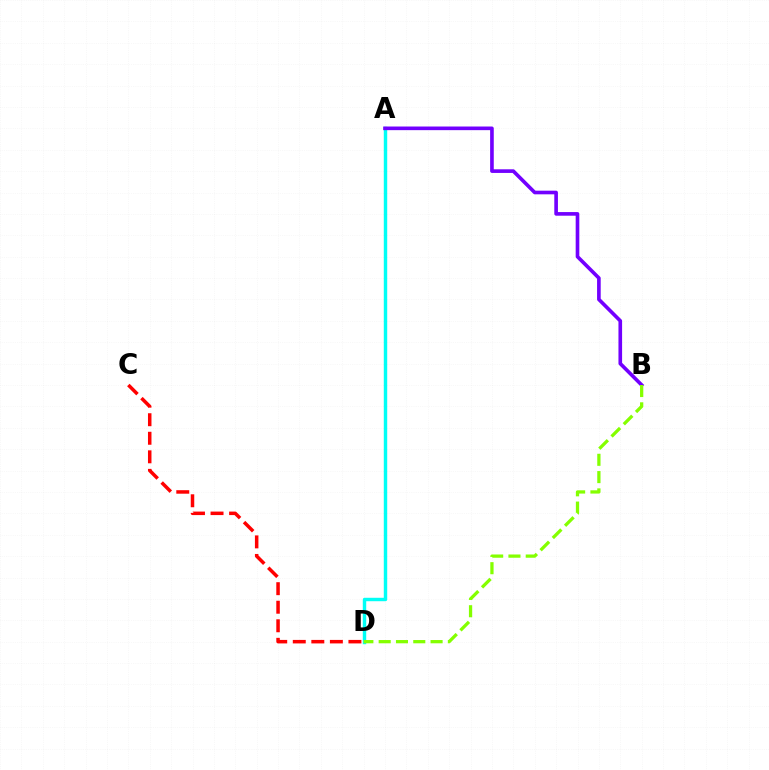{('A', 'D'): [{'color': '#00fff6', 'line_style': 'solid', 'thickness': 2.47}], ('C', 'D'): [{'color': '#ff0000', 'line_style': 'dashed', 'thickness': 2.52}], ('A', 'B'): [{'color': '#7200ff', 'line_style': 'solid', 'thickness': 2.62}], ('B', 'D'): [{'color': '#84ff00', 'line_style': 'dashed', 'thickness': 2.35}]}